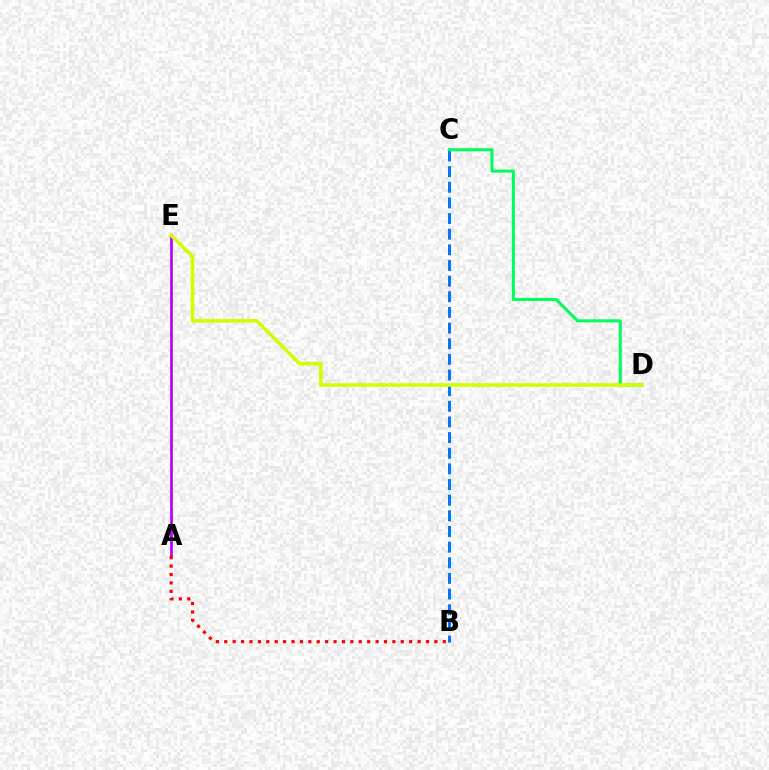{('A', 'E'): [{'color': '#b900ff', 'line_style': 'solid', 'thickness': 1.97}], ('A', 'B'): [{'color': '#ff0000', 'line_style': 'dotted', 'thickness': 2.28}], ('B', 'C'): [{'color': '#0074ff', 'line_style': 'dashed', 'thickness': 2.13}], ('C', 'D'): [{'color': '#00ff5c', 'line_style': 'solid', 'thickness': 2.19}], ('D', 'E'): [{'color': '#d1ff00', 'line_style': 'solid', 'thickness': 2.57}]}